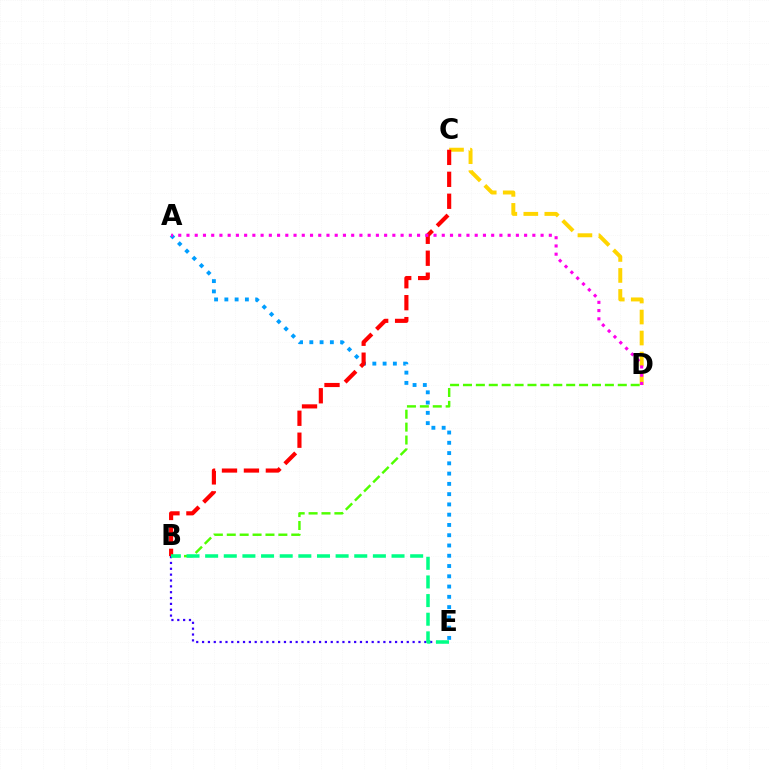{('C', 'D'): [{'color': '#ffd500', 'line_style': 'dashed', 'thickness': 2.85}], ('B', 'D'): [{'color': '#4fff00', 'line_style': 'dashed', 'thickness': 1.75}], ('A', 'E'): [{'color': '#009eff', 'line_style': 'dotted', 'thickness': 2.79}], ('B', 'E'): [{'color': '#3700ff', 'line_style': 'dotted', 'thickness': 1.59}, {'color': '#00ff86', 'line_style': 'dashed', 'thickness': 2.53}], ('B', 'C'): [{'color': '#ff0000', 'line_style': 'dashed', 'thickness': 2.98}], ('A', 'D'): [{'color': '#ff00ed', 'line_style': 'dotted', 'thickness': 2.24}]}